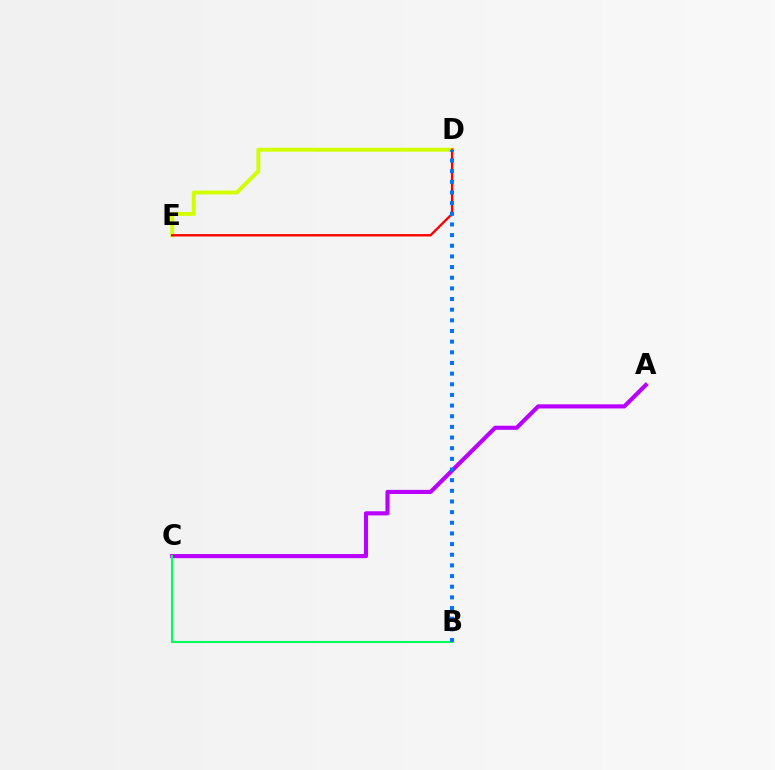{('D', 'E'): [{'color': '#d1ff00', 'line_style': 'solid', 'thickness': 2.81}, {'color': '#ff0000', 'line_style': 'solid', 'thickness': 1.71}], ('A', 'C'): [{'color': '#b900ff', 'line_style': 'solid', 'thickness': 2.97}], ('B', 'C'): [{'color': '#00ff5c', 'line_style': 'solid', 'thickness': 1.52}], ('B', 'D'): [{'color': '#0074ff', 'line_style': 'dotted', 'thickness': 2.89}]}